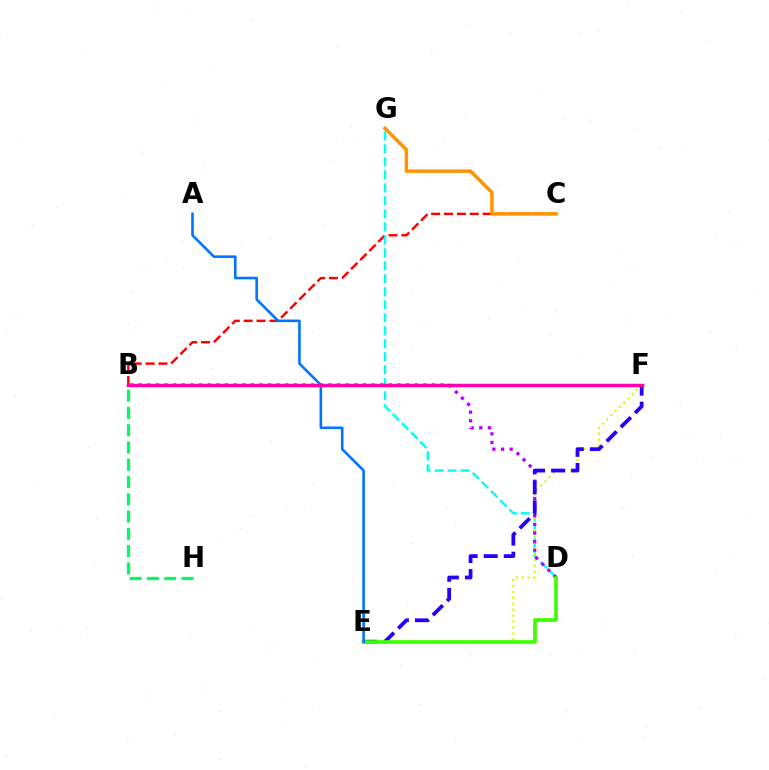{('B', 'H'): [{'color': '#00ff5c', 'line_style': 'dashed', 'thickness': 2.35}], ('B', 'C'): [{'color': '#ff0000', 'line_style': 'dashed', 'thickness': 1.75}], ('D', 'G'): [{'color': '#00fff6', 'line_style': 'dashed', 'thickness': 1.76}], ('E', 'F'): [{'color': '#d1ff00', 'line_style': 'dotted', 'thickness': 1.61}, {'color': '#2500ff', 'line_style': 'dashed', 'thickness': 2.73}], ('B', 'D'): [{'color': '#b900ff', 'line_style': 'dotted', 'thickness': 2.34}], ('C', 'G'): [{'color': '#ff9400', 'line_style': 'solid', 'thickness': 2.52}], ('D', 'E'): [{'color': '#3dff00', 'line_style': 'solid', 'thickness': 2.63}], ('A', 'E'): [{'color': '#0074ff', 'line_style': 'solid', 'thickness': 1.86}], ('B', 'F'): [{'color': '#ff00ac', 'line_style': 'solid', 'thickness': 2.49}]}